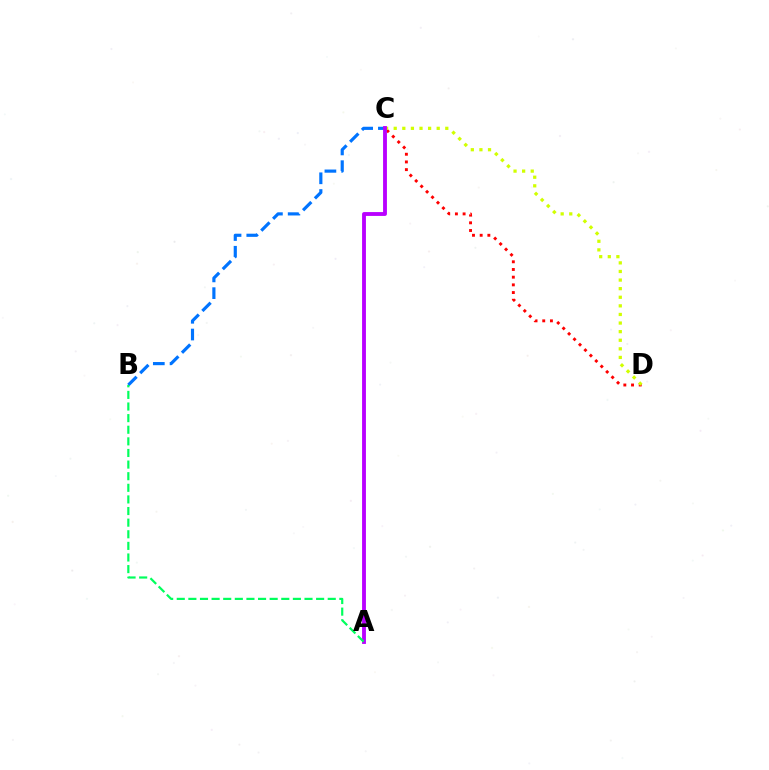{('C', 'D'): [{'color': '#ff0000', 'line_style': 'dotted', 'thickness': 2.09}, {'color': '#d1ff00', 'line_style': 'dotted', 'thickness': 2.34}], ('B', 'C'): [{'color': '#0074ff', 'line_style': 'dashed', 'thickness': 2.28}], ('A', 'C'): [{'color': '#b900ff', 'line_style': 'solid', 'thickness': 2.77}], ('A', 'B'): [{'color': '#00ff5c', 'line_style': 'dashed', 'thickness': 1.58}]}